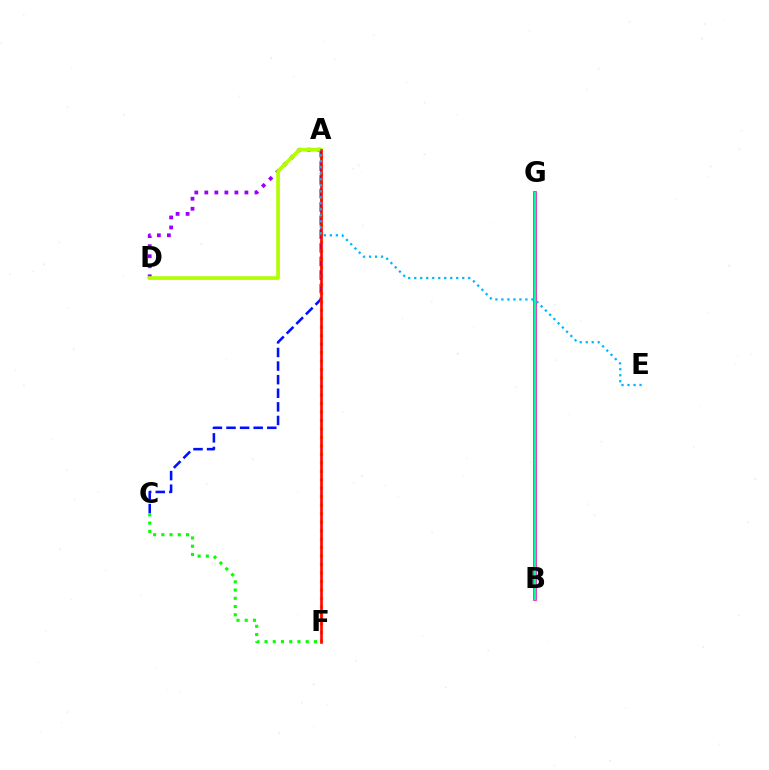{('A', 'D'): [{'color': '#9b00ff', 'line_style': 'dotted', 'thickness': 2.72}, {'color': '#b3ff00', 'line_style': 'solid', 'thickness': 2.66}], ('B', 'G'): [{'color': '#ff00bd', 'line_style': 'solid', 'thickness': 2.63}, {'color': '#00ff9d', 'line_style': 'solid', 'thickness': 1.59}], ('A', 'C'): [{'color': '#0010ff', 'line_style': 'dashed', 'thickness': 1.85}], ('C', 'F'): [{'color': '#08ff00', 'line_style': 'dotted', 'thickness': 2.24}], ('A', 'F'): [{'color': '#ffa500', 'line_style': 'dotted', 'thickness': 2.3}, {'color': '#ff0000', 'line_style': 'solid', 'thickness': 1.87}], ('A', 'E'): [{'color': '#00b5ff', 'line_style': 'dotted', 'thickness': 1.63}]}